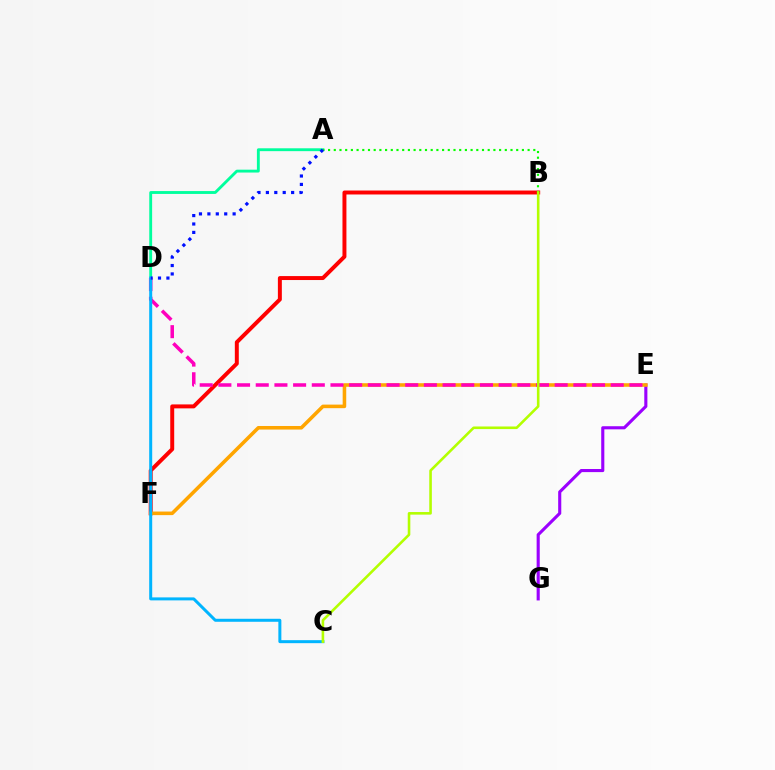{('B', 'F'): [{'color': '#ff0000', 'line_style': 'solid', 'thickness': 2.85}], ('A', 'D'): [{'color': '#00ff9d', 'line_style': 'solid', 'thickness': 2.06}, {'color': '#0010ff', 'line_style': 'dotted', 'thickness': 2.29}], ('A', 'B'): [{'color': '#08ff00', 'line_style': 'dotted', 'thickness': 1.55}], ('E', 'G'): [{'color': '#9b00ff', 'line_style': 'solid', 'thickness': 2.24}], ('E', 'F'): [{'color': '#ffa500', 'line_style': 'solid', 'thickness': 2.57}], ('D', 'E'): [{'color': '#ff00bd', 'line_style': 'dashed', 'thickness': 2.54}], ('C', 'D'): [{'color': '#00b5ff', 'line_style': 'solid', 'thickness': 2.16}], ('B', 'C'): [{'color': '#b3ff00', 'line_style': 'solid', 'thickness': 1.87}]}